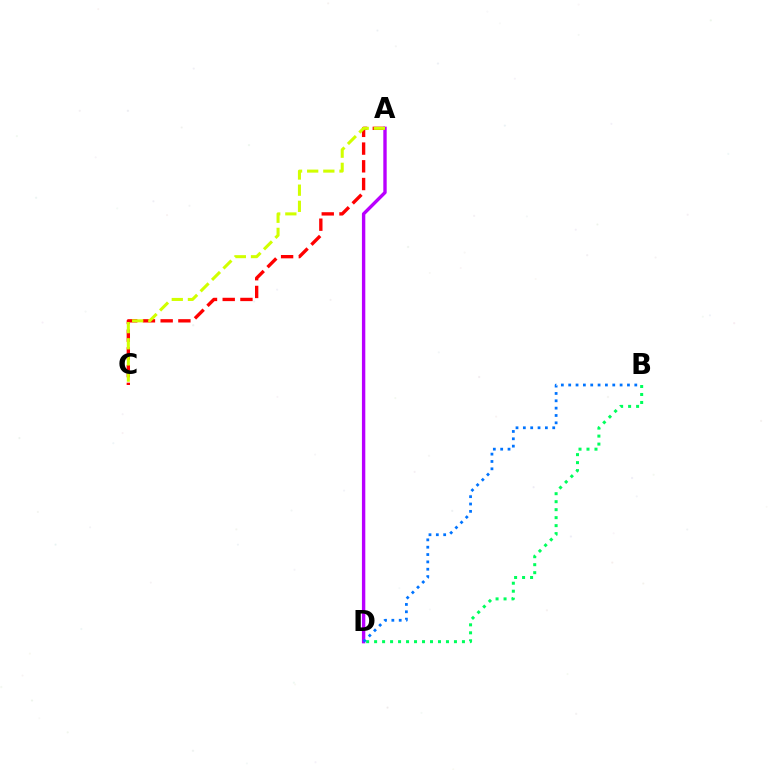{('A', 'C'): [{'color': '#ff0000', 'line_style': 'dashed', 'thickness': 2.41}, {'color': '#d1ff00', 'line_style': 'dashed', 'thickness': 2.19}], ('A', 'D'): [{'color': '#b900ff', 'line_style': 'solid', 'thickness': 2.43}], ('B', 'D'): [{'color': '#00ff5c', 'line_style': 'dotted', 'thickness': 2.17}, {'color': '#0074ff', 'line_style': 'dotted', 'thickness': 2.0}]}